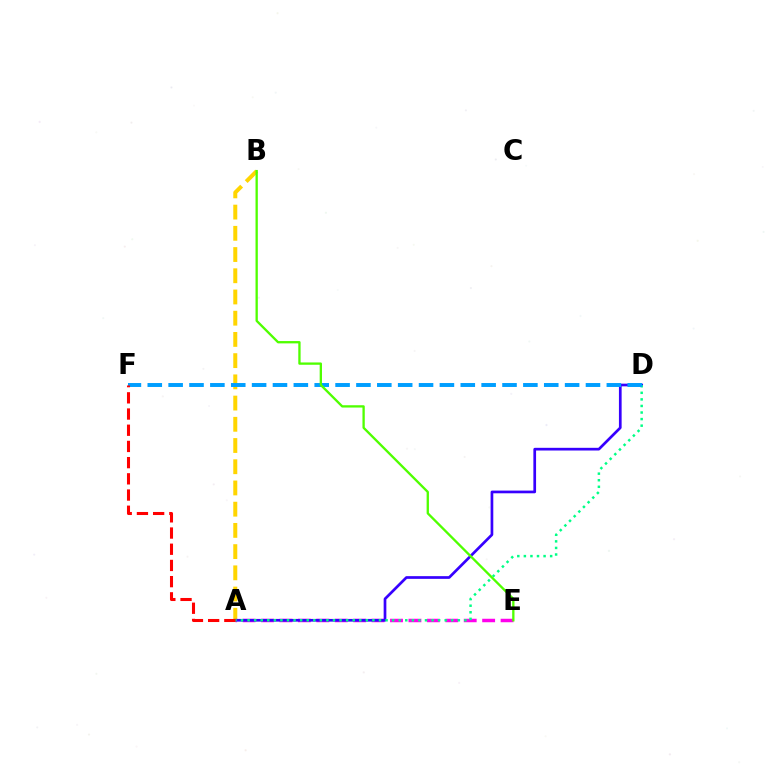{('A', 'B'): [{'color': '#ffd500', 'line_style': 'dashed', 'thickness': 2.88}], ('A', 'E'): [{'color': '#ff00ed', 'line_style': 'dashed', 'thickness': 2.5}], ('A', 'D'): [{'color': '#3700ff', 'line_style': 'solid', 'thickness': 1.94}, {'color': '#00ff86', 'line_style': 'dotted', 'thickness': 1.79}], ('D', 'F'): [{'color': '#009eff', 'line_style': 'dashed', 'thickness': 2.83}], ('B', 'E'): [{'color': '#4fff00', 'line_style': 'solid', 'thickness': 1.67}], ('A', 'F'): [{'color': '#ff0000', 'line_style': 'dashed', 'thickness': 2.2}]}